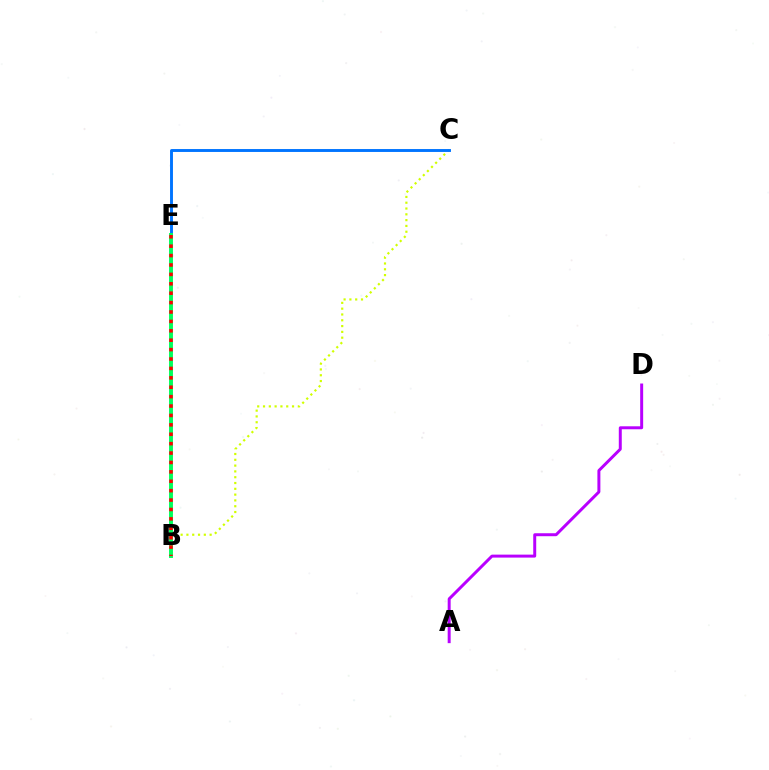{('B', 'C'): [{'color': '#d1ff00', 'line_style': 'dotted', 'thickness': 1.58}], ('C', 'E'): [{'color': '#0074ff', 'line_style': 'solid', 'thickness': 2.09}], ('B', 'E'): [{'color': '#00ff5c', 'line_style': 'solid', 'thickness': 2.82}, {'color': '#ff0000', 'line_style': 'dotted', 'thickness': 2.56}], ('A', 'D'): [{'color': '#b900ff', 'line_style': 'solid', 'thickness': 2.14}]}